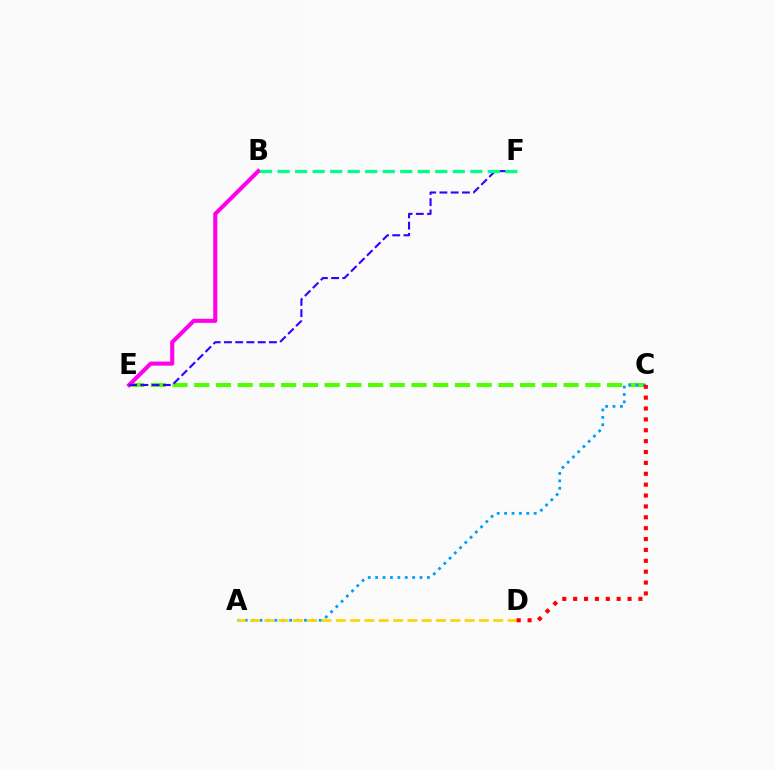{('C', 'E'): [{'color': '#4fff00', 'line_style': 'dashed', 'thickness': 2.95}], ('A', 'C'): [{'color': '#009eff', 'line_style': 'dotted', 'thickness': 2.01}], ('A', 'D'): [{'color': '#ffd500', 'line_style': 'dashed', 'thickness': 1.94}], ('B', 'E'): [{'color': '#ff00ed', 'line_style': 'solid', 'thickness': 2.94}], ('C', 'D'): [{'color': '#ff0000', 'line_style': 'dotted', 'thickness': 2.96}], ('E', 'F'): [{'color': '#3700ff', 'line_style': 'dashed', 'thickness': 1.53}], ('B', 'F'): [{'color': '#00ff86', 'line_style': 'dashed', 'thickness': 2.38}]}